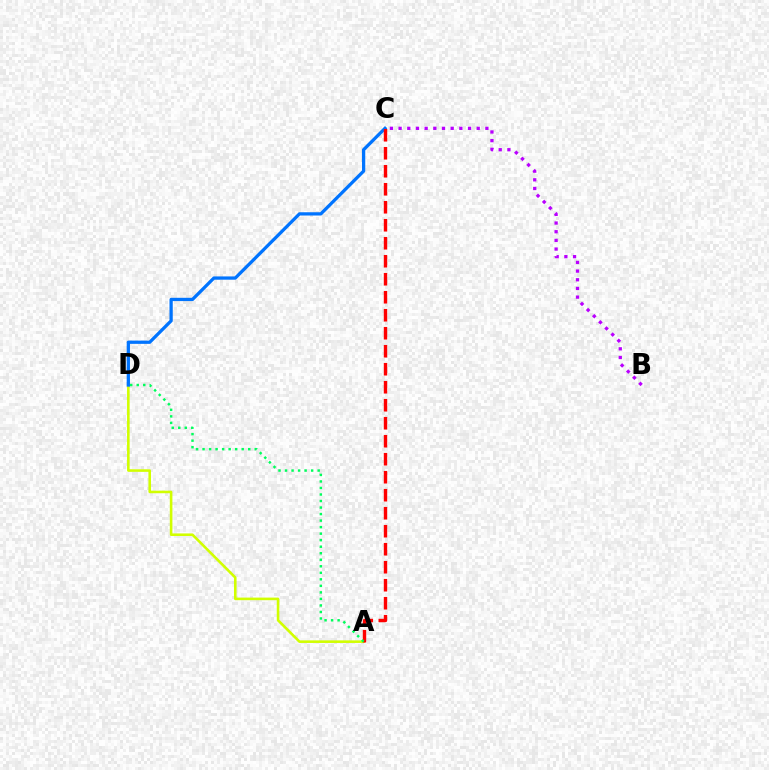{('B', 'C'): [{'color': '#b900ff', 'line_style': 'dotted', 'thickness': 2.36}], ('A', 'D'): [{'color': '#d1ff00', 'line_style': 'solid', 'thickness': 1.86}, {'color': '#00ff5c', 'line_style': 'dotted', 'thickness': 1.77}], ('C', 'D'): [{'color': '#0074ff', 'line_style': 'solid', 'thickness': 2.35}], ('A', 'C'): [{'color': '#ff0000', 'line_style': 'dashed', 'thickness': 2.45}]}